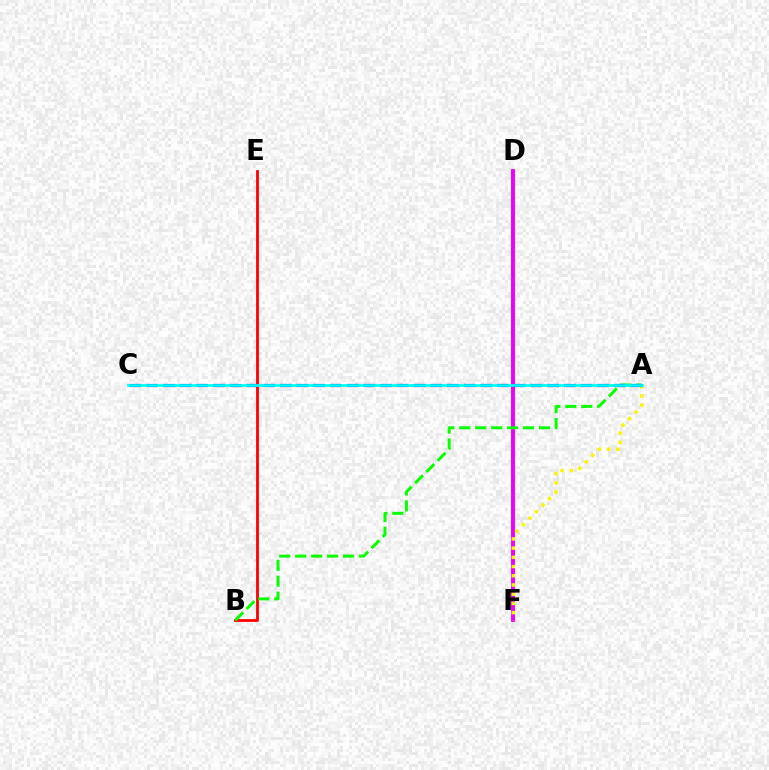{('D', 'F'): [{'color': '#ee00ff', 'line_style': 'solid', 'thickness': 2.82}], ('B', 'E'): [{'color': '#ff0000', 'line_style': 'solid', 'thickness': 2.01}], ('A', 'F'): [{'color': '#fcf500', 'line_style': 'dotted', 'thickness': 2.5}], ('A', 'B'): [{'color': '#08ff00', 'line_style': 'dashed', 'thickness': 2.16}], ('A', 'C'): [{'color': '#0010ff', 'line_style': 'dashed', 'thickness': 2.27}, {'color': '#00fff6', 'line_style': 'solid', 'thickness': 1.93}]}